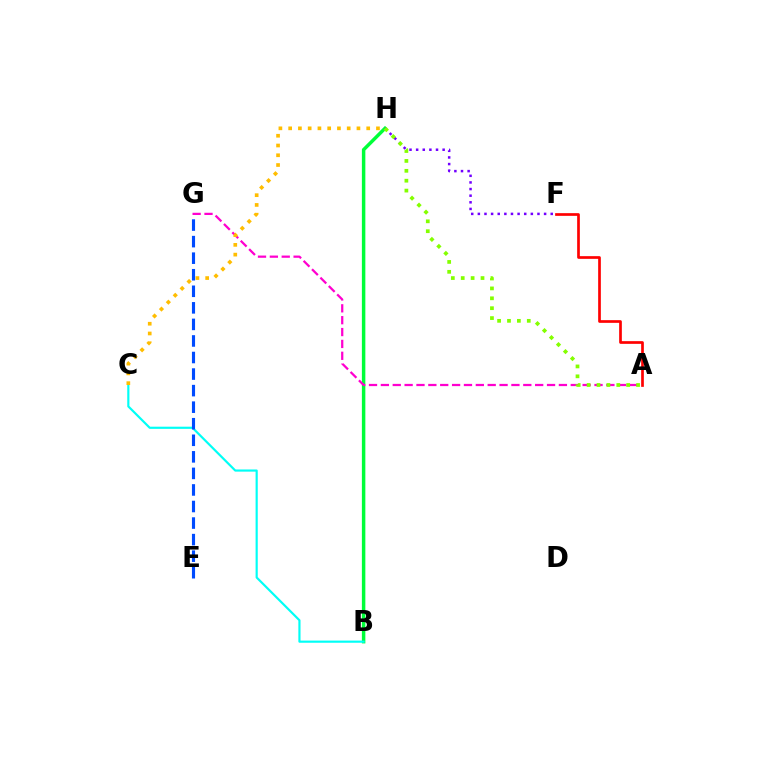{('B', 'H'): [{'color': '#00ff39', 'line_style': 'solid', 'thickness': 2.5}], ('B', 'C'): [{'color': '#00fff6', 'line_style': 'solid', 'thickness': 1.56}], ('A', 'G'): [{'color': '#ff00cf', 'line_style': 'dashed', 'thickness': 1.61}], ('C', 'H'): [{'color': '#ffbd00', 'line_style': 'dotted', 'thickness': 2.65}], ('E', 'G'): [{'color': '#004bff', 'line_style': 'dashed', 'thickness': 2.25}], ('F', 'H'): [{'color': '#7200ff', 'line_style': 'dotted', 'thickness': 1.8}], ('A', 'F'): [{'color': '#ff0000', 'line_style': 'solid', 'thickness': 1.94}], ('A', 'H'): [{'color': '#84ff00', 'line_style': 'dotted', 'thickness': 2.69}]}